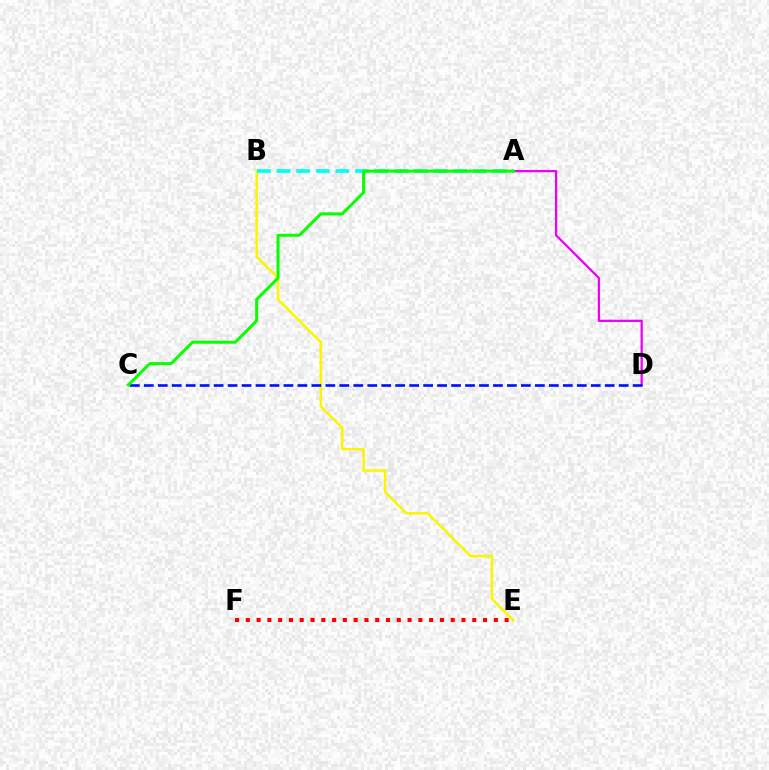{('A', 'D'): [{'color': '#ee00ff', 'line_style': 'solid', 'thickness': 1.64}], ('E', 'F'): [{'color': '#ff0000', 'line_style': 'dotted', 'thickness': 2.93}], ('B', 'E'): [{'color': '#fcf500', 'line_style': 'solid', 'thickness': 1.83}], ('A', 'B'): [{'color': '#00fff6', 'line_style': 'dashed', 'thickness': 2.67}], ('C', 'D'): [{'color': '#0010ff', 'line_style': 'dashed', 'thickness': 1.9}], ('A', 'C'): [{'color': '#08ff00', 'line_style': 'solid', 'thickness': 2.17}]}